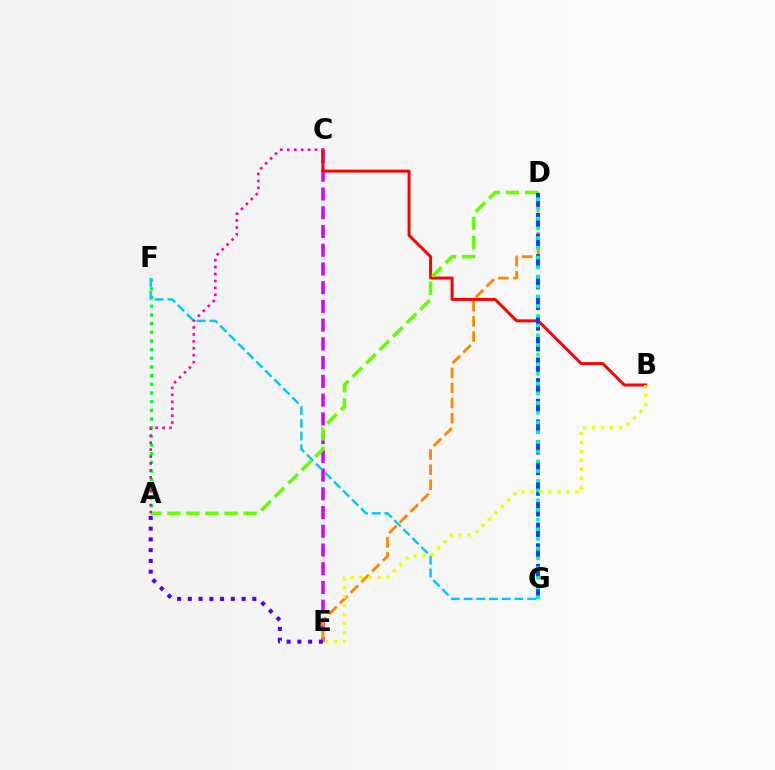{('A', 'F'): [{'color': '#00ff27', 'line_style': 'dotted', 'thickness': 2.36}], ('C', 'E'): [{'color': '#d600ff', 'line_style': 'dashed', 'thickness': 2.55}], ('B', 'C'): [{'color': '#ff0000', 'line_style': 'solid', 'thickness': 2.14}], ('D', 'E'): [{'color': '#ff8800', 'line_style': 'dashed', 'thickness': 2.05}], ('A', 'E'): [{'color': '#4f00ff', 'line_style': 'dotted', 'thickness': 2.92}], ('F', 'G'): [{'color': '#00c7ff', 'line_style': 'dashed', 'thickness': 1.73}], ('A', 'D'): [{'color': '#66ff00', 'line_style': 'dashed', 'thickness': 2.59}], ('A', 'C'): [{'color': '#ff00a0', 'line_style': 'dotted', 'thickness': 1.88}], ('D', 'G'): [{'color': '#003fff', 'line_style': 'dashed', 'thickness': 2.8}, {'color': '#00ffaf', 'line_style': 'dotted', 'thickness': 2.64}], ('B', 'E'): [{'color': '#eeff00', 'line_style': 'dotted', 'thickness': 2.44}]}